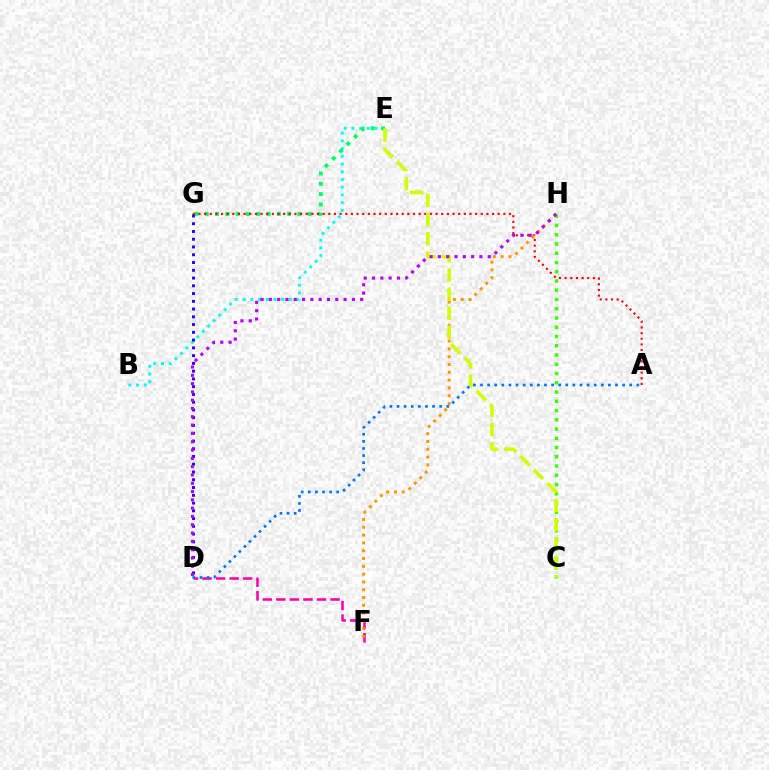{('B', 'E'): [{'color': '#00fff6', 'line_style': 'dotted', 'thickness': 2.1}], ('E', 'G'): [{'color': '#00ff5c', 'line_style': 'dotted', 'thickness': 2.8}], ('D', 'F'): [{'color': '#ff00ac', 'line_style': 'dashed', 'thickness': 1.84}], ('A', 'G'): [{'color': '#ff0000', 'line_style': 'dotted', 'thickness': 1.53}], ('F', 'H'): [{'color': '#ff9400', 'line_style': 'dotted', 'thickness': 2.12}], ('D', 'G'): [{'color': '#2500ff', 'line_style': 'dotted', 'thickness': 2.11}], ('C', 'H'): [{'color': '#3dff00', 'line_style': 'dotted', 'thickness': 2.51}], ('C', 'E'): [{'color': '#d1ff00', 'line_style': 'dashed', 'thickness': 2.6}], ('D', 'H'): [{'color': '#b900ff', 'line_style': 'dotted', 'thickness': 2.26}], ('A', 'D'): [{'color': '#0074ff', 'line_style': 'dotted', 'thickness': 1.93}]}